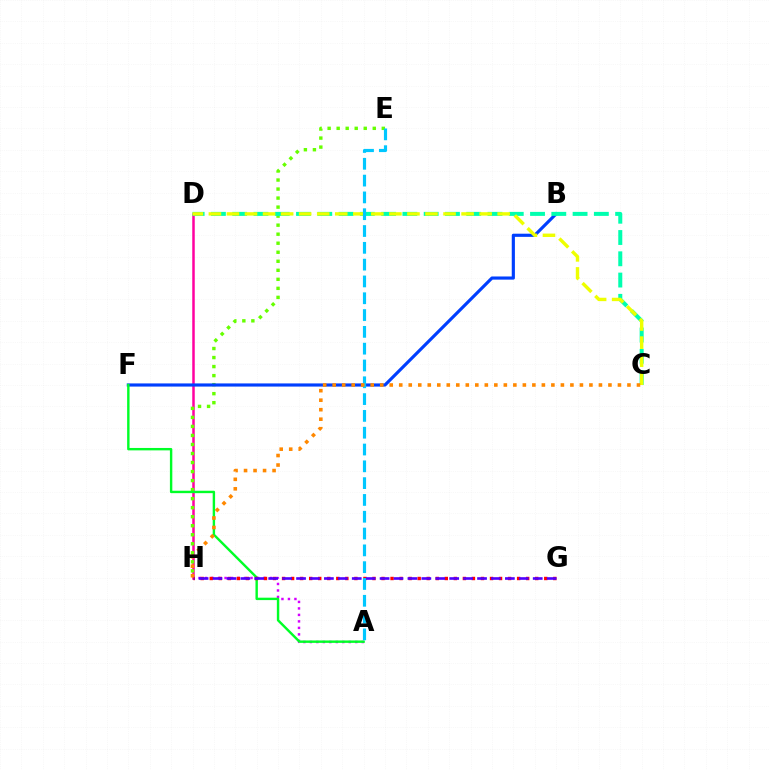{('A', 'H'): [{'color': '#d600ff', 'line_style': 'dotted', 'thickness': 1.76}], ('D', 'H'): [{'color': '#ff00a0', 'line_style': 'solid', 'thickness': 1.8}], ('E', 'H'): [{'color': '#66ff00', 'line_style': 'dotted', 'thickness': 2.45}], ('B', 'F'): [{'color': '#003fff', 'line_style': 'solid', 'thickness': 2.27}], ('C', 'D'): [{'color': '#00ffaf', 'line_style': 'dashed', 'thickness': 2.89}, {'color': '#eeff00', 'line_style': 'dashed', 'thickness': 2.45}], ('A', 'F'): [{'color': '#00ff27', 'line_style': 'solid', 'thickness': 1.74}], ('G', 'H'): [{'color': '#ff0000', 'line_style': 'dotted', 'thickness': 2.46}, {'color': '#4f00ff', 'line_style': 'dashed', 'thickness': 1.89}], ('A', 'E'): [{'color': '#00c7ff', 'line_style': 'dashed', 'thickness': 2.28}], ('C', 'H'): [{'color': '#ff8800', 'line_style': 'dotted', 'thickness': 2.58}]}